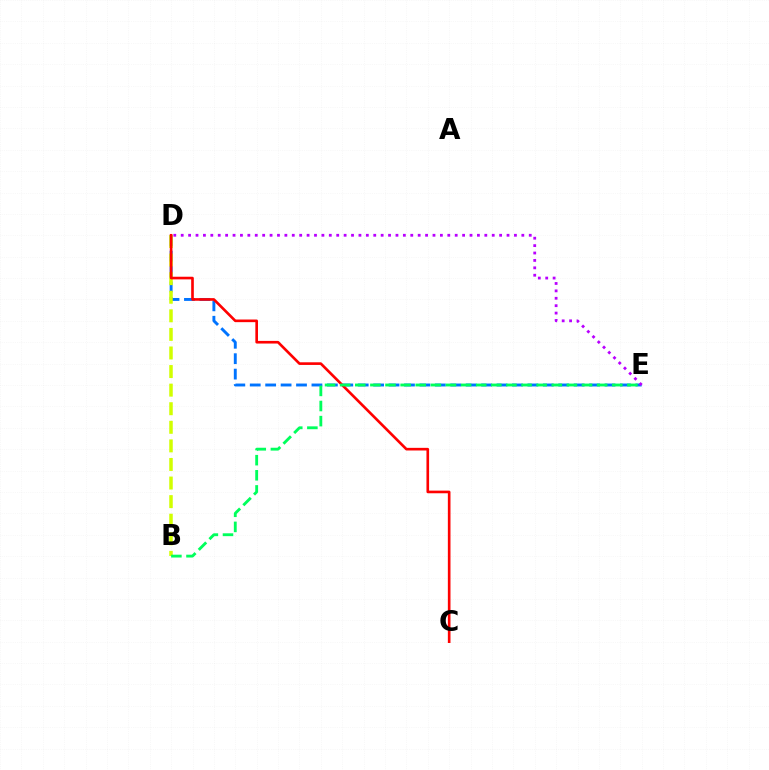{('D', 'E'): [{'color': '#0074ff', 'line_style': 'dashed', 'thickness': 2.1}, {'color': '#b900ff', 'line_style': 'dotted', 'thickness': 2.01}], ('B', 'D'): [{'color': '#d1ff00', 'line_style': 'dashed', 'thickness': 2.52}], ('C', 'D'): [{'color': '#ff0000', 'line_style': 'solid', 'thickness': 1.9}], ('B', 'E'): [{'color': '#00ff5c', 'line_style': 'dashed', 'thickness': 2.05}]}